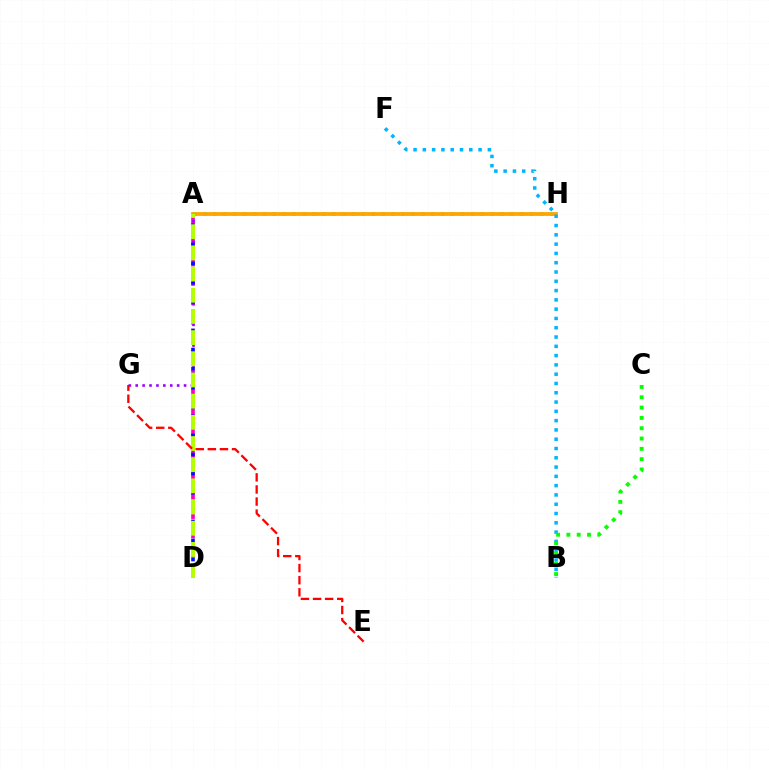{('A', 'D'): [{'color': '#ff00bd', 'line_style': 'dashed', 'thickness': 2.64}, {'color': '#0010ff', 'line_style': 'dotted', 'thickness': 2.59}, {'color': '#b3ff00', 'line_style': 'dashed', 'thickness': 2.88}], ('A', 'H'): [{'color': '#00ff9d', 'line_style': 'dotted', 'thickness': 2.69}, {'color': '#ffa500', 'line_style': 'solid', 'thickness': 2.73}], ('A', 'G'): [{'color': '#9b00ff', 'line_style': 'dotted', 'thickness': 1.88}], ('B', 'F'): [{'color': '#00b5ff', 'line_style': 'dotted', 'thickness': 2.52}], ('B', 'C'): [{'color': '#08ff00', 'line_style': 'dotted', 'thickness': 2.8}], ('E', 'G'): [{'color': '#ff0000', 'line_style': 'dashed', 'thickness': 1.64}]}